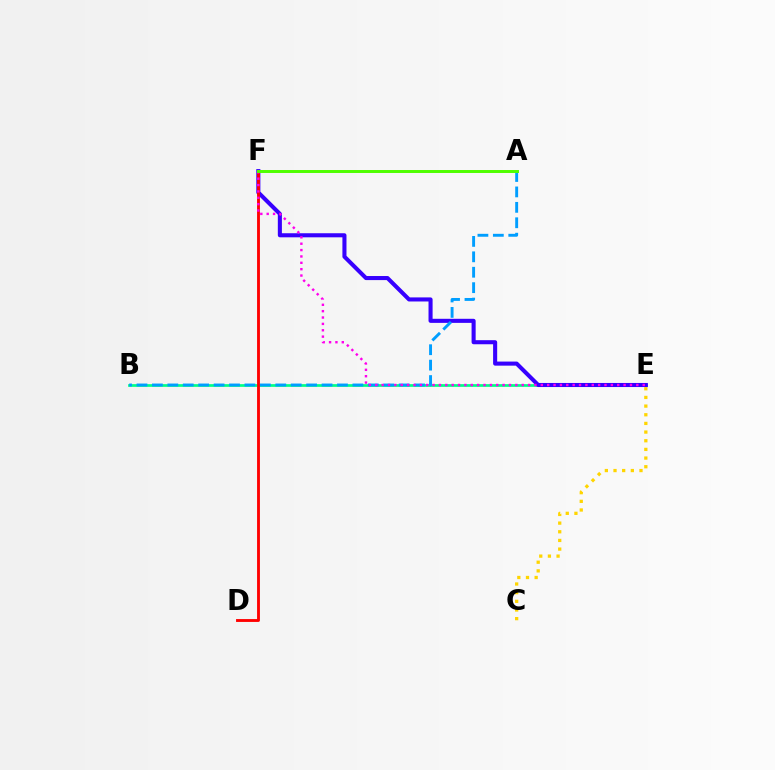{('C', 'E'): [{'color': '#ffd500', 'line_style': 'dotted', 'thickness': 2.35}], ('B', 'E'): [{'color': '#00ff86', 'line_style': 'solid', 'thickness': 1.95}], ('E', 'F'): [{'color': '#3700ff', 'line_style': 'solid', 'thickness': 2.93}, {'color': '#ff00ed', 'line_style': 'dotted', 'thickness': 1.73}], ('D', 'F'): [{'color': '#ff0000', 'line_style': 'solid', 'thickness': 2.06}], ('A', 'B'): [{'color': '#009eff', 'line_style': 'dashed', 'thickness': 2.1}], ('A', 'F'): [{'color': '#4fff00', 'line_style': 'solid', 'thickness': 2.13}]}